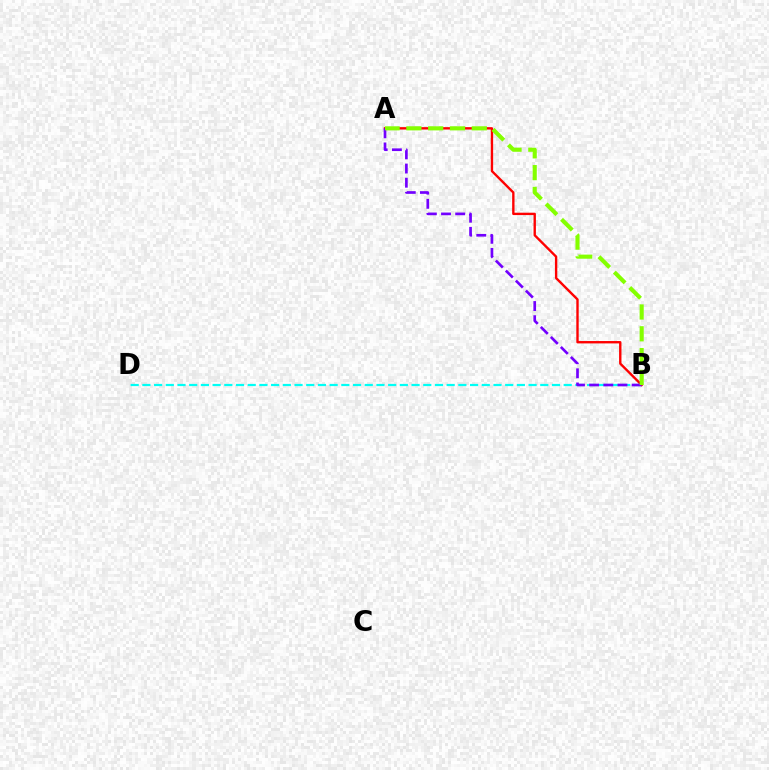{('B', 'D'): [{'color': '#00fff6', 'line_style': 'dashed', 'thickness': 1.59}], ('A', 'B'): [{'color': '#ff0000', 'line_style': 'solid', 'thickness': 1.71}, {'color': '#7200ff', 'line_style': 'dashed', 'thickness': 1.92}, {'color': '#84ff00', 'line_style': 'dashed', 'thickness': 2.96}]}